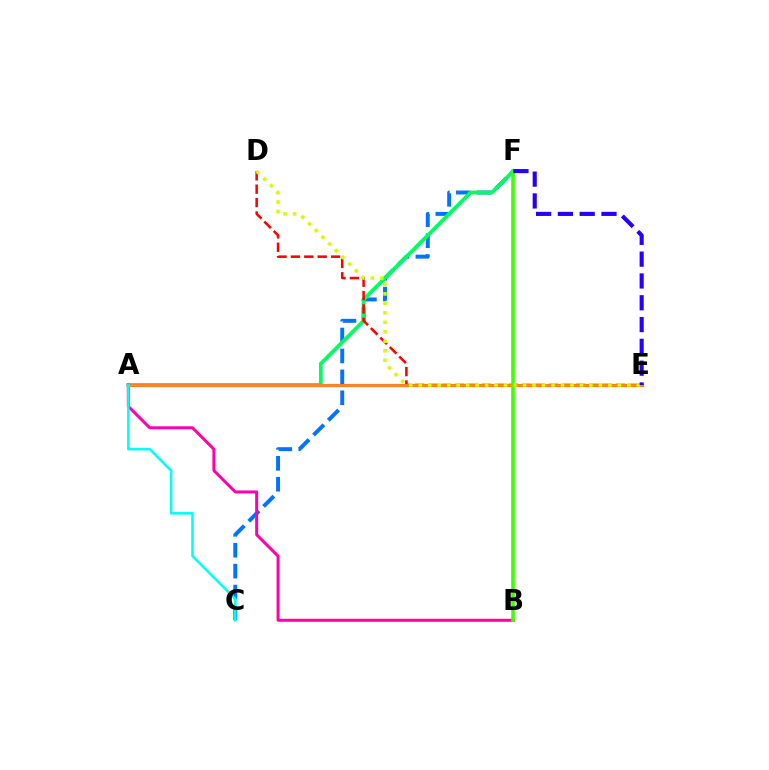{('C', 'F'): [{'color': '#0074ff', 'line_style': 'dashed', 'thickness': 2.84}], ('A', 'F'): [{'color': '#00ff5c', 'line_style': 'solid', 'thickness': 2.68}], ('A', 'E'): [{'color': '#b900ff', 'line_style': 'solid', 'thickness': 2.26}, {'color': '#ff9400', 'line_style': 'solid', 'thickness': 1.96}], ('D', 'E'): [{'color': '#ff0000', 'line_style': 'dashed', 'thickness': 1.82}, {'color': '#d1ff00', 'line_style': 'dotted', 'thickness': 2.58}], ('A', 'B'): [{'color': '#ff00ac', 'line_style': 'solid', 'thickness': 2.15}], ('B', 'F'): [{'color': '#3dff00', 'line_style': 'solid', 'thickness': 2.57}], ('A', 'C'): [{'color': '#00fff6', 'line_style': 'solid', 'thickness': 1.83}], ('E', 'F'): [{'color': '#2500ff', 'line_style': 'dashed', 'thickness': 2.96}]}